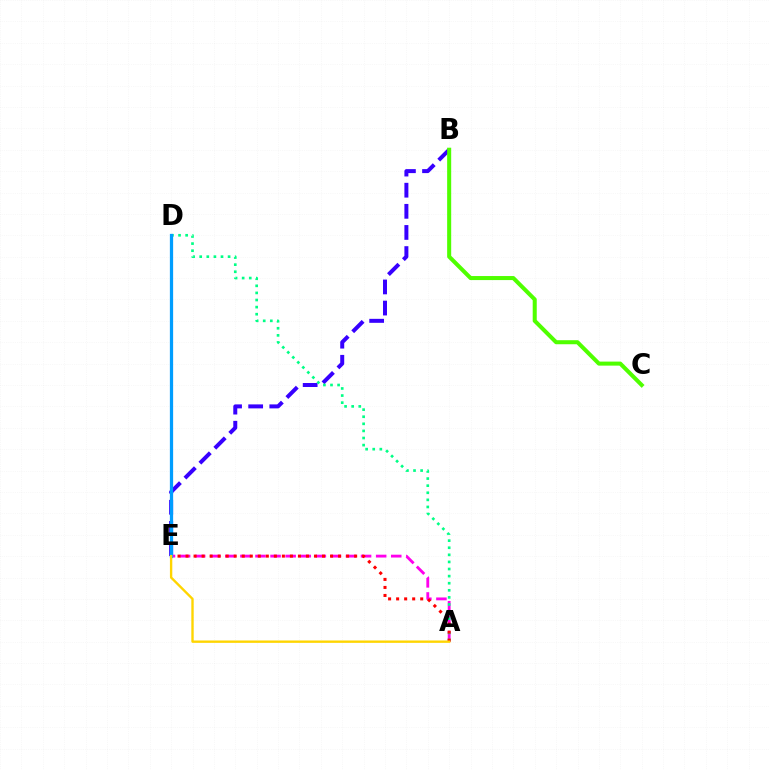{('B', 'E'): [{'color': '#3700ff', 'line_style': 'dashed', 'thickness': 2.87}], ('A', 'E'): [{'color': '#ff00ed', 'line_style': 'dashed', 'thickness': 2.05}, {'color': '#ff0000', 'line_style': 'dotted', 'thickness': 2.18}, {'color': '#ffd500', 'line_style': 'solid', 'thickness': 1.71}], ('A', 'D'): [{'color': '#00ff86', 'line_style': 'dotted', 'thickness': 1.93}], ('D', 'E'): [{'color': '#009eff', 'line_style': 'solid', 'thickness': 2.34}], ('B', 'C'): [{'color': '#4fff00', 'line_style': 'solid', 'thickness': 2.91}]}